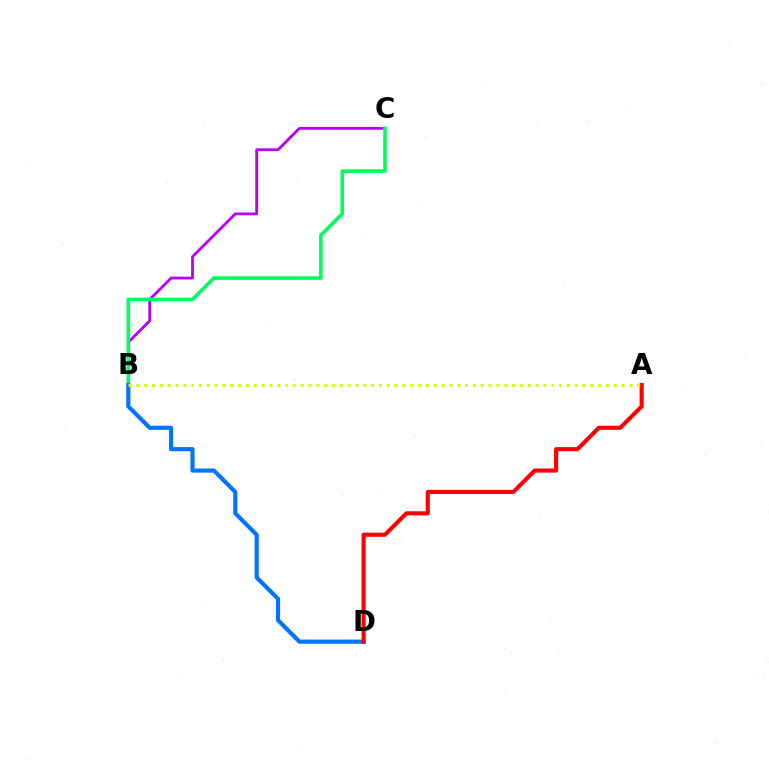{('B', 'C'): [{'color': '#b900ff', 'line_style': 'solid', 'thickness': 2.03}, {'color': '#00ff5c', 'line_style': 'solid', 'thickness': 2.6}], ('B', 'D'): [{'color': '#0074ff', 'line_style': 'solid', 'thickness': 2.99}], ('A', 'D'): [{'color': '#ff0000', 'line_style': 'solid', 'thickness': 2.97}], ('A', 'B'): [{'color': '#d1ff00', 'line_style': 'dotted', 'thickness': 2.13}]}